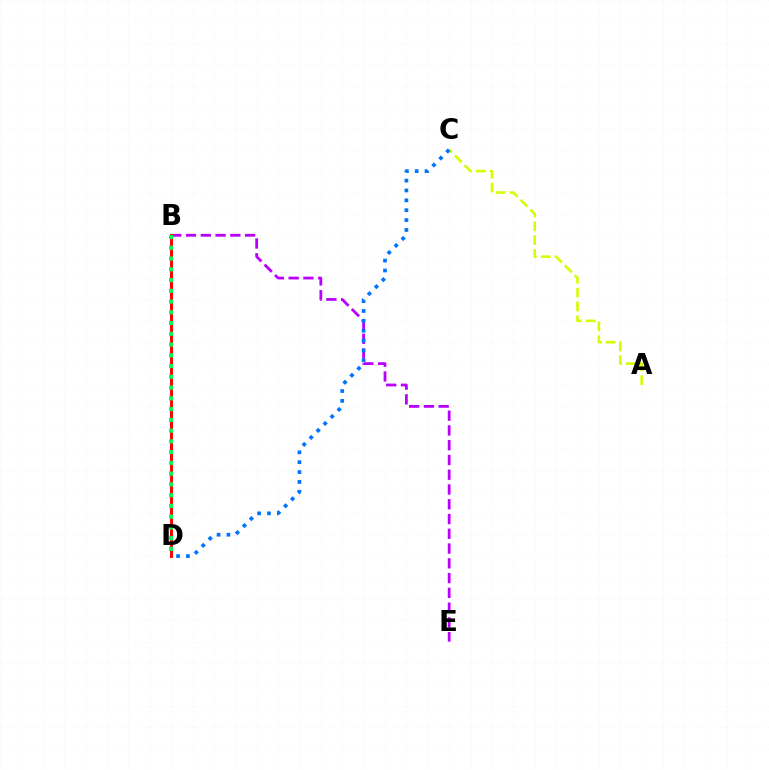{('B', 'E'): [{'color': '#b900ff', 'line_style': 'dashed', 'thickness': 2.01}], ('B', 'D'): [{'color': '#ff0000', 'line_style': 'solid', 'thickness': 2.13}, {'color': '#00ff5c', 'line_style': 'dotted', 'thickness': 2.92}], ('A', 'C'): [{'color': '#d1ff00', 'line_style': 'dashed', 'thickness': 1.87}], ('C', 'D'): [{'color': '#0074ff', 'line_style': 'dotted', 'thickness': 2.68}]}